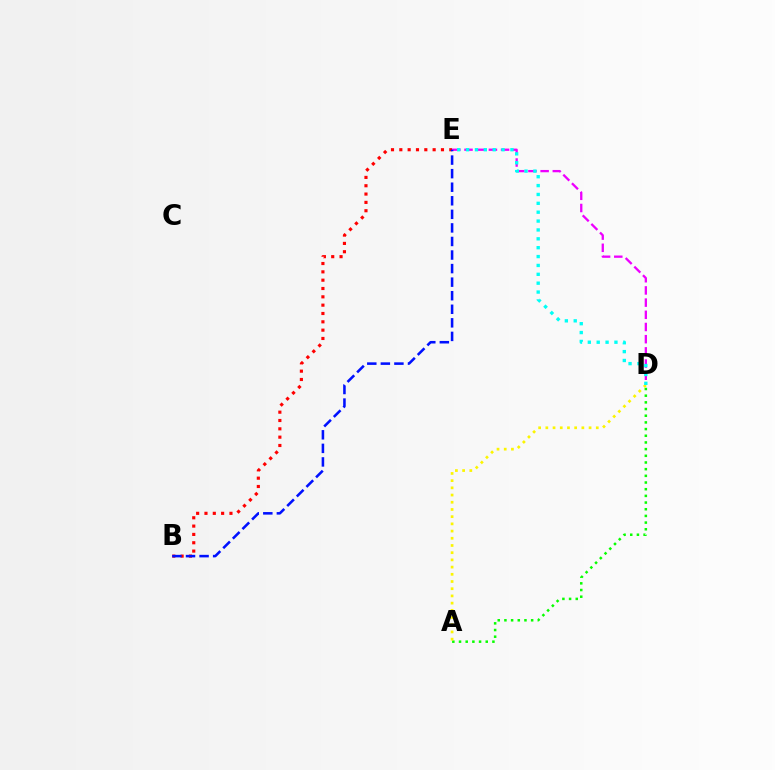{('B', 'E'): [{'color': '#ff0000', 'line_style': 'dotted', 'thickness': 2.26}, {'color': '#0010ff', 'line_style': 'dashed', 'thickness': 1.84}], ('A', 'D'): [{'color': '#08ff00', 'line_style': 'dotted', 'thickness': 1.81}, {'color': '#fcf500', 'line_style': 'dotted', 'thickness': 1.96}], ('D', 'E'): [{'color': '#ee00ff', 'line_style': 'dashed', 'thickness': 1.66}, {'color': '#00fff6', 'line_style': 'dotted', 'thickness': 2.41}]}